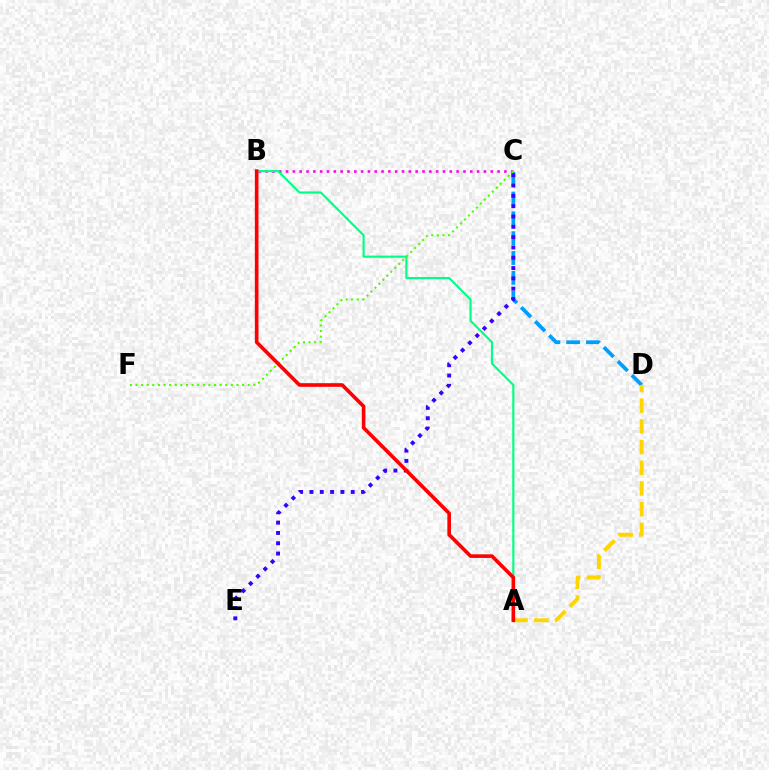{('B', 'C'): [{'color': '#ff00ed', 'line_style': 'dotted', 'thickness': 1.85}], ('C', 'D'): [{'color': '#009eff', 'line_style': 'dashed', 'thickness': 2.69}], ('C', 'E'): [{'color': '#3700ff', 'line_style': 'dotted', 'thickness': 2.8}], ('A', 'D'): [{'color': '#ffd500', 'line_style': 'dashed', 'thickness': 2.81}], ('A', 'B'): [{'color': '#00ff86', 'line_style': 'solid', 'thickness': 1.54}, {'color': '#ff0000', 'line_style': 'solid', 'thickness': 2.61}], ('C', 'F'): [{'color': '#4fff00', 'line_style': 'dotted', 'thickness': 1.52}]}